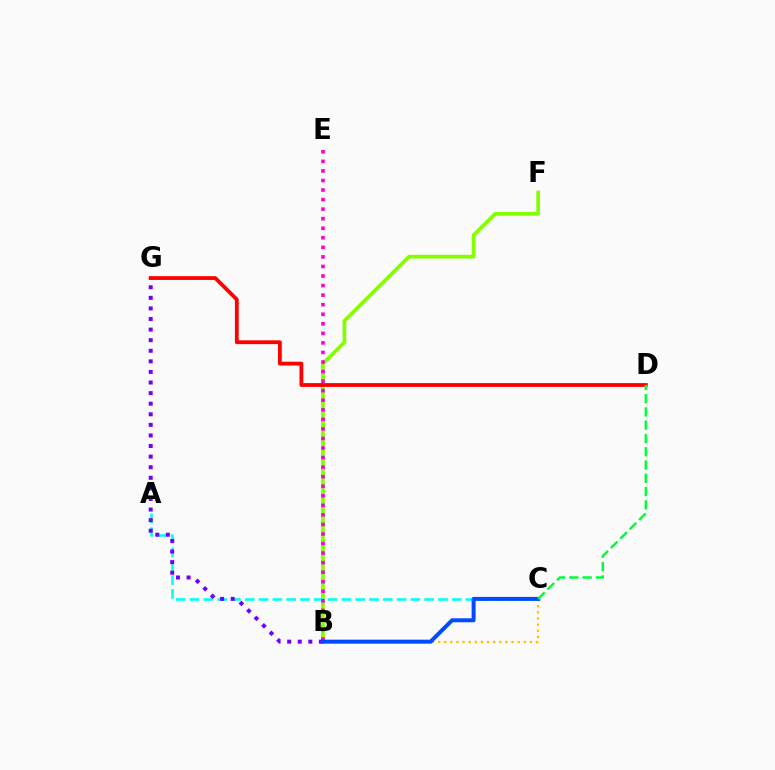{('B', 'F'): [{'color': '#84ff00', 'line_style': 'solid', 'thickness': 2.68}], ('A', 'C'): [{'color': '#00fff6', 'line_style': 'dashed', 'thickness': 1.88}], ('B', 'E'): [{'color': '#ff00cf', 'line_style': 'dotted', 'thickness': 2.6}], ('B', 'C'): [{'color': '#ffbd00', 'line_style': 'dotted', 'thickness': 1.66}, {'color': '#004bff', 'line_style': 'solid', 'thickness': 2.88}], ('B', 'G'): [{'color': '#7200ff', 'line_style': 'dotted', 'thickness': 2.88}], ('D', 'G'): [{'color': '#ff0000', 'line_style': 'solid', 'thickness': 2.73}], ('C', 'D'): [{'color': '#00ff39', 'line_style': 'dashed', 'thickness': 1.8}]}